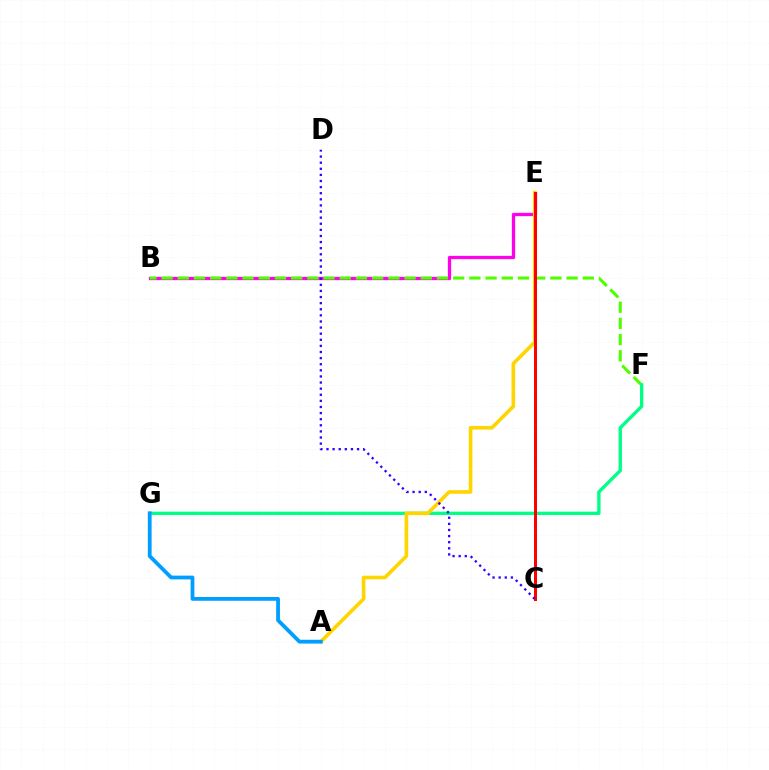{('B', 'E'): [{'color': '#ff00ed', 'line_style': 'solid', 'thickness': 2.36}], ('B', 'F'): [{'color': '#4fff00', 'line_style': 'dashed', 'thickness': 2.2}], ('F', 'G'): [{'color': '#00ff86', 'line_style': 'solid', 'thickness': 2.41}], ('A', 'E'): [{'color': '#ffd500', 'line_style': 'solid', 'thickness': 2.61}], ('C', 'E'): [{'color': '#ff0000', 'line_style': 'solid', 'thickness': 2.15}], ('C', 'D'): [{'color': '#3700ff', 'line_style': 'dotted', 'thickness': 1.66}], ('A', 'G'): [{'color': '#009eff', 'line_style': 'solid', 'thickness': 2.72}]}